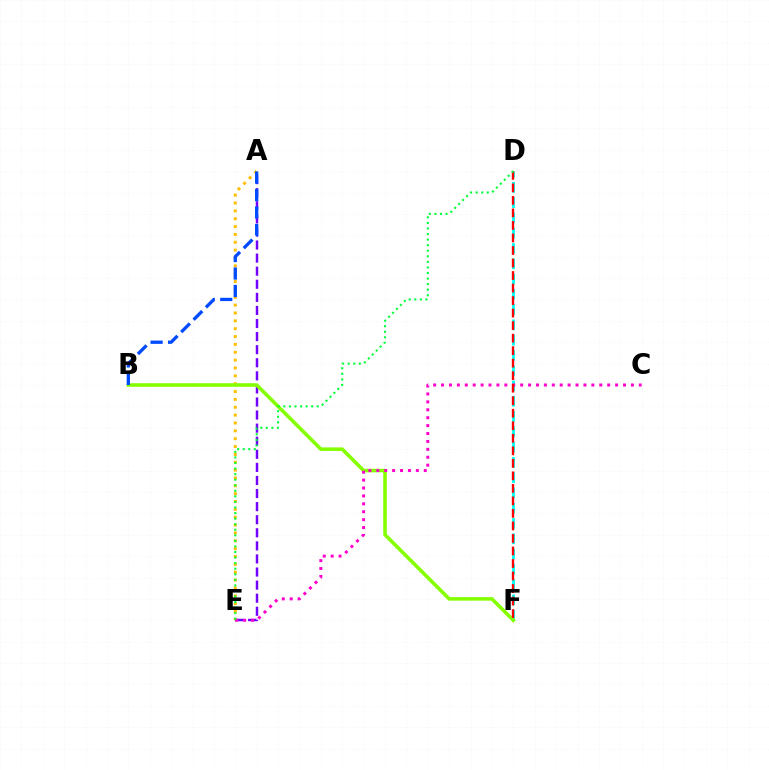{('D', 'F'): [{'color': '#00fff6', 'line_style': 'dashed', 'thickness': 2.08}, {'color': '#ff0000', 'line_style': 'dashed', 'thickness': 1.7}], ('A', 'E'): [{'color': '#7200ff', 'line_style': 'dashed', 'thickness': 1.78}, {'color': '#ffbd00', 'line_style': 'dotted', 'thickness': 2.13}], ('B', 'F'): [{'color': '#84ff00', 'line_style': 'solid', 'thickness': 2.56}], ('C', 'E'): [{'color': '#ff00cf', 'line_style': 'dotted', 'thickness': 2.15}], ('A', 'B'): [{'color': '#004bff', 'line_style': 'dashed', 'thickness': 2.37}], ('D', 'E'): [{'color': '#00ff39', 'line_style': 'dotted', 'thickness': 1.51}]}